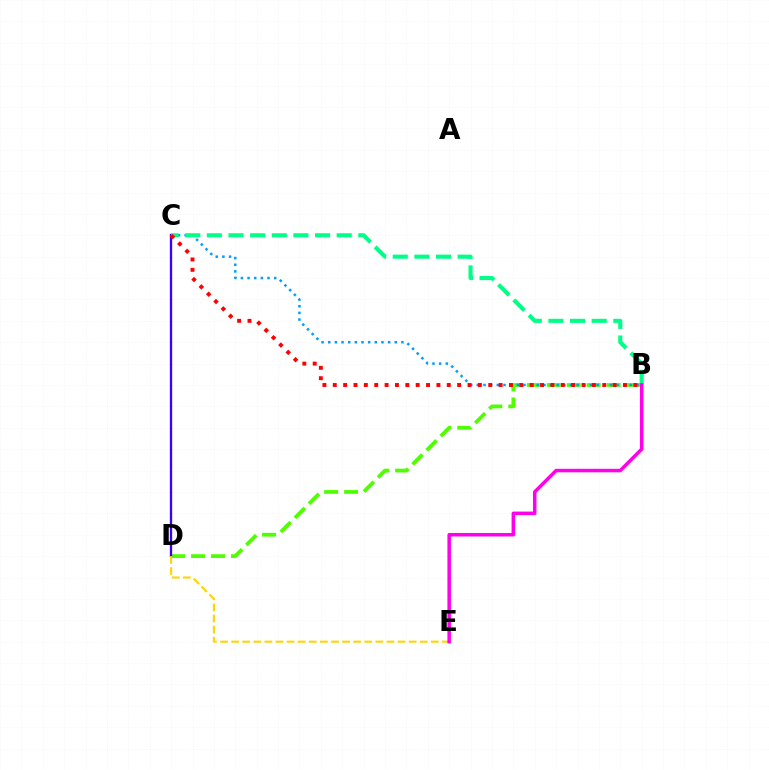{('B', 'D'): [{'color': '#4fff00', 'line_style': 'dashed', 'thickness': 2.71}], ('B', 'C'): [{'color': '#009eff', 'line_style': 'dotted', 'thickness': 1.81}, {'color': '#00ff86', 'line_style': 'dashed', 'thickness': 2.94}, {'color': '#ff0000', 'line_style': 'dotted', 'thickness': 2.82}], ('C', 'D'): [{'color': '#3700ff', 'line_style': 'solid', 'thickness': 1.67}], ('D', 'E'): [{'color': '#ffd500', 'line_style': 'dashed', 'thickness': 1.51}], ('B', 'E'): [{'color': '#ff00ed', 'line_style': 'solid', 'thickness': 2.53}]}